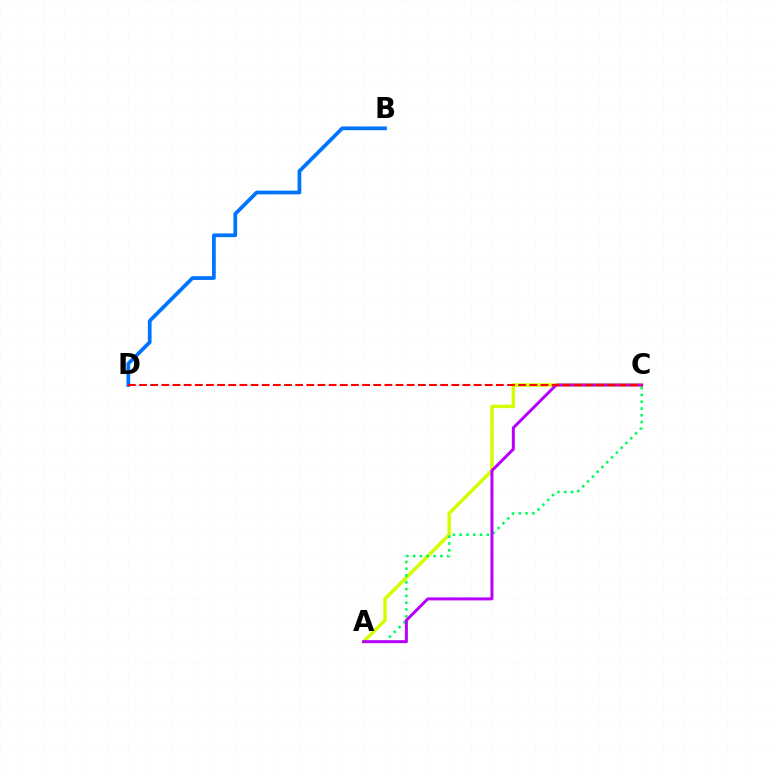{('A', 'C'): [{'color': '#d1ff00', 'line_style': 'solid', 'thickness': 2.49}, {'color': '#00ff5c', 'line_style': 'dotted', 'thickness': 1.85}, {'color': '#b900ff', 'line_style': 'solid', 'thickness': 2.15}], ('B', 'D'): [{'color': '#0074ff', 'line_style': 'solid', 'thickness': 2.69}], ('C', 'D'): [{'color': '#ff0000', 'line_style': 'dashed', 'thickness': 1.51}]}